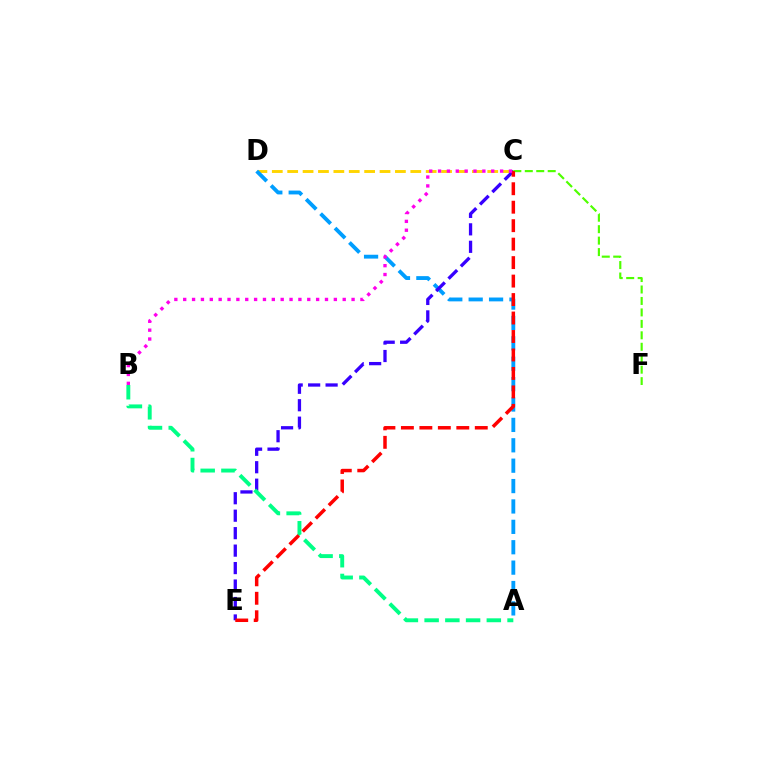{('C', 'D'): [{'color': '#ffd500', 'line_style': 'dashed', 'thickness': 2.09}], ('C', 'F'): [{'color': '#4fff00', 'line_style': 'dashed', 'thickness': 1.56}], ('A', 'D'): [{'color': '#009eff', 'line_style': 'dashed', 'thickness': 2.77}], ('C', 'E'): [{'color': '#3700ff', 'line_style': 'dashed', 'thickness': 2.37}, {'color': '#ff0000', 'line_style': 'dashed', 'thickness': 2.51}], ('A', 'B'): [{'color': '#00ff86', 'line_style': 'dashed', 'thickness': 2.82}], ('B', 'C'): [{'color': '#ff00ed', 'line_style': 'dotted', 'thickness': 2.41}]}